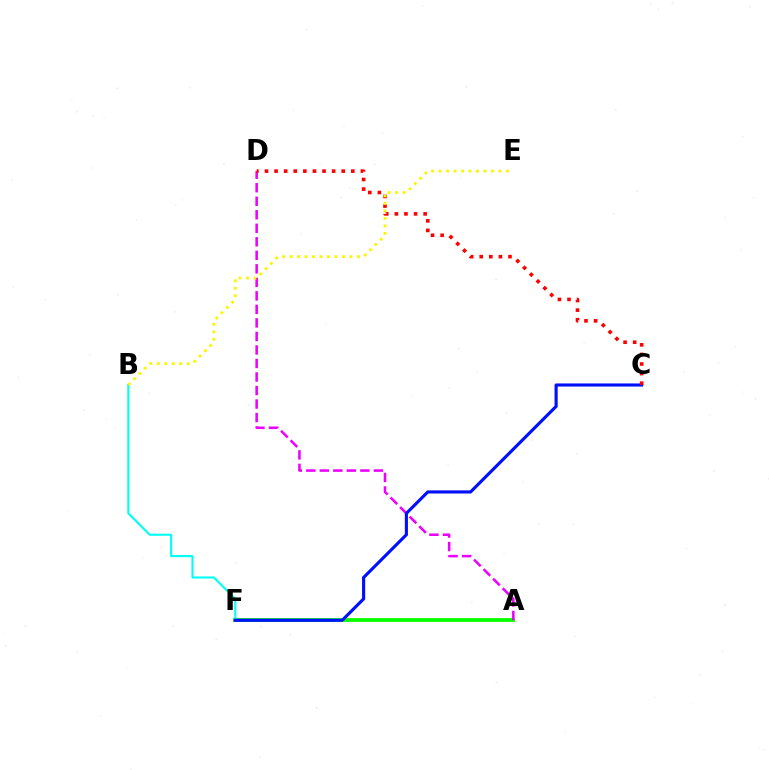{('A', 'F'): [{'color': '#08ff00', 'line_style': 'solid', 'thickness': 2.74}], ('A', 'D'): [{'color': '#ee00ff', 'line_style': 'dashed', 'thickness': 1.84}], ('B', 'F'): [{'color': '#00fff6', 'line_style': 'solid', 'thickness': 1.52}], ('C', 'F'): [{'color': '#0010ff', 'line_style': 'solid', 'thickness': 2.25}], ('C', 'D'): [{'color': '#ff0000', 'line_style': 'dotted', 'thickness': 2.61}], ('B', 'E'): [{'color': '#fcf500', 'line_style': 'dotted', 'thickness': 2.03}]}